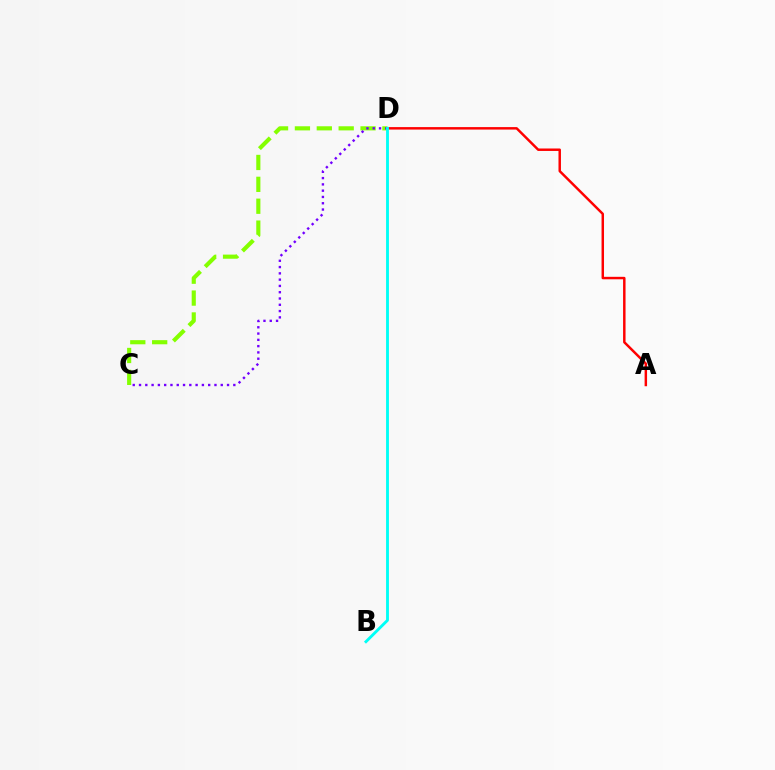{('C', 'D'): [{'color': '#84ff00', 'line_style': 'dashed', 'thickness': 2.97}, {'color': '#7200ff', 'line_style': 'dotted', 'thickness': 1.71}], ('A', 'D'): [{'color': '#ff0000', 'line_style': 'solid', 'thickness': 1.78}], ('B', 'D'): [{'color': '#00fff6', 'line_style': 'solid', 'thickness': 2.06}]}